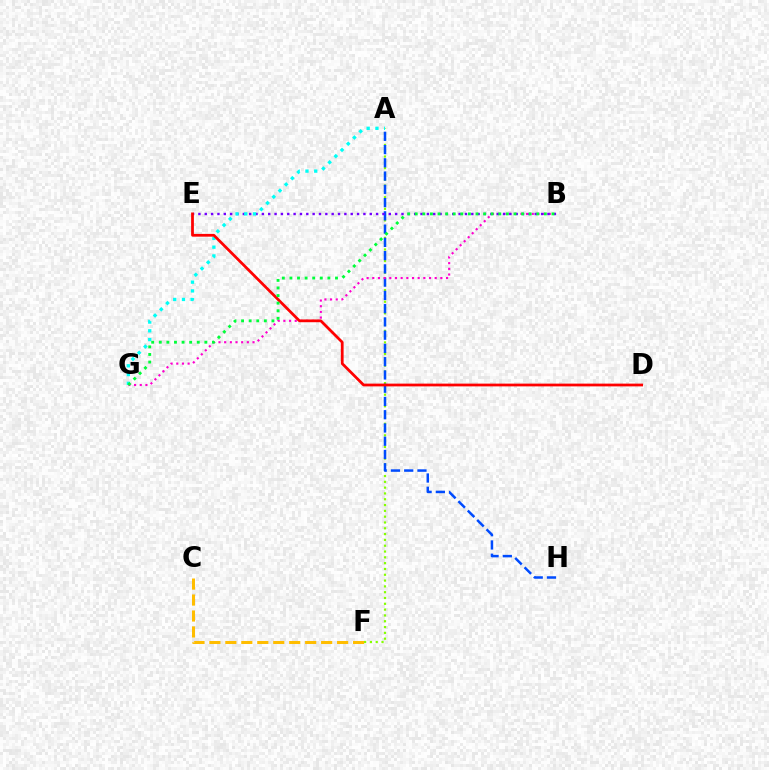{('A', 'F'): [{'color': '#84ff00', 'line_style': 'dotted', 'thickness': 1.58}], ('A', 'H'): [{'color': '#004bff', 'line_style': 'dashed', 'thickness': 1.8}], ('C', 'F'): [{'color': '#ffbd00', 'line_style': 'dashed', 'thickness': 2.17}], ('B', 'G'): [{'color': '#ff00cf', 'line_style': 'dotted', 'thickness': 1.54}, {'color': '#00ff39', 'line_style': 'dotted', 'thickness': 2.06}], ('B', 'E'): [{'color': '#7200ff', 'line_style': 'dotted', 'thickness': 1.72}], ('A', 'G'): [{'color': '#00fff6', 'line_style': 'dotted', 'thickness': 2.38}], ('D', 'E'): [{'color': '#ff0000', 'line_style': 'solid', 'thickness': 1.99}]}